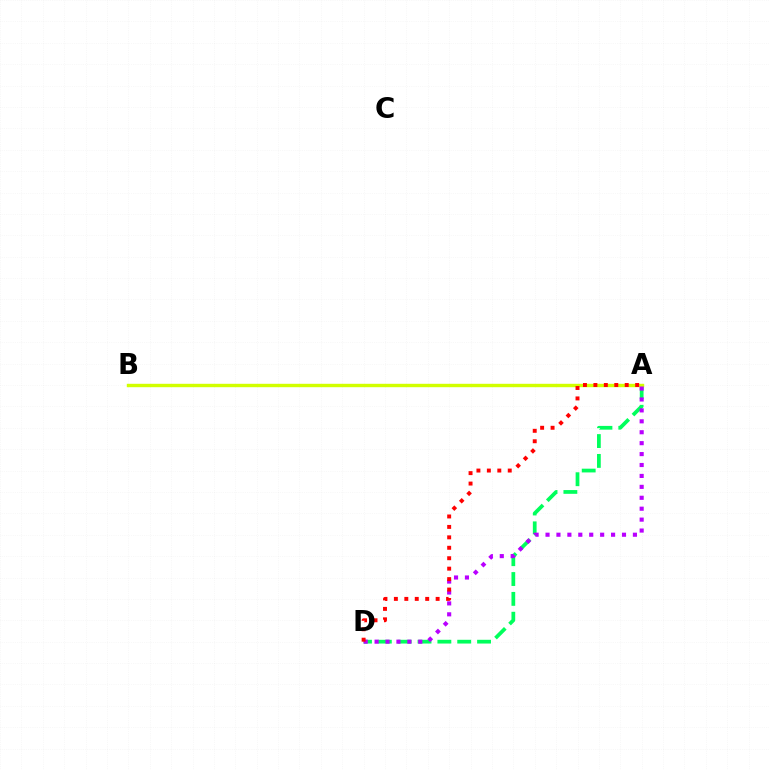{('A', 'B'): [{'color': '#0074ff', 'line_style': 'dotted', 'thickness': 2.11}, {'color': '#d1ff00', 'line_style': 'solid', 'thickness': 2.45}], ('A', 'D'): [{'color': '#00ff5c', 'line_style': 'dashed', 'thickness': 2.7}, {'color': '#b900ff', 'line_style': 'dotted', 'thickness': 2.97}, {'color': '#ff0000', 'line_style': 'dotted', 'thickness': 2.84}]}